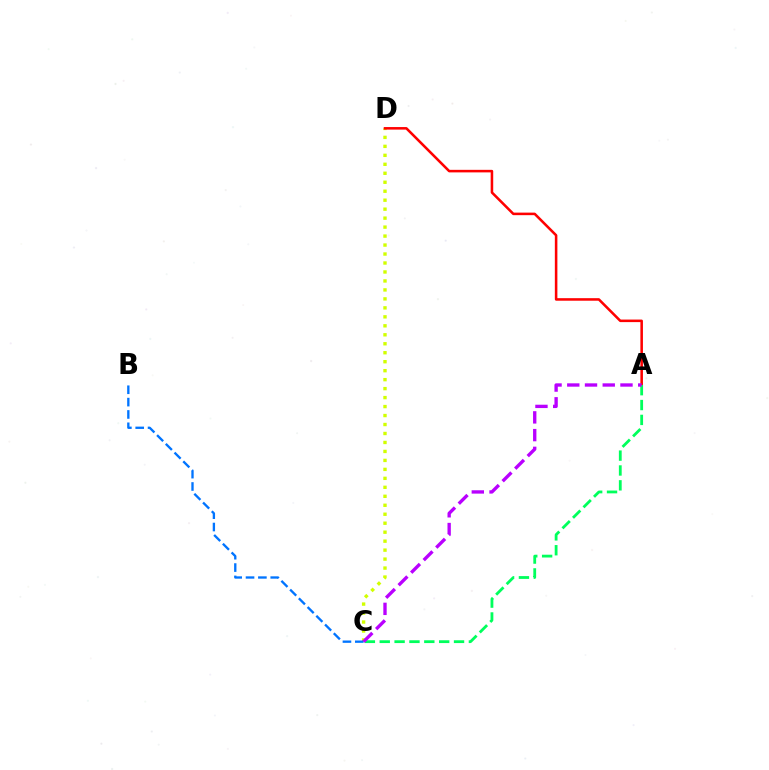{('C', 'D'): [{'color': '#d1ff00', 'line_style': 'dotted', 'thickness': 2.44}], ('A', 'D'): [{'color': '#ff0000', 'line_style': 'solid', 'thickness': 1.84}], ('B', 'C'): [{'color': '#0074ff', 'line_style': 'dashed', 'thickness': 1.68}], ('A', 'C'): [{'color': '#00ff5c', 'line_style': 'dashed', 'thickness': 2.02}, {'color': '#b900ff', 'line_style': 'dashed', 'thickness': 2.41}]}